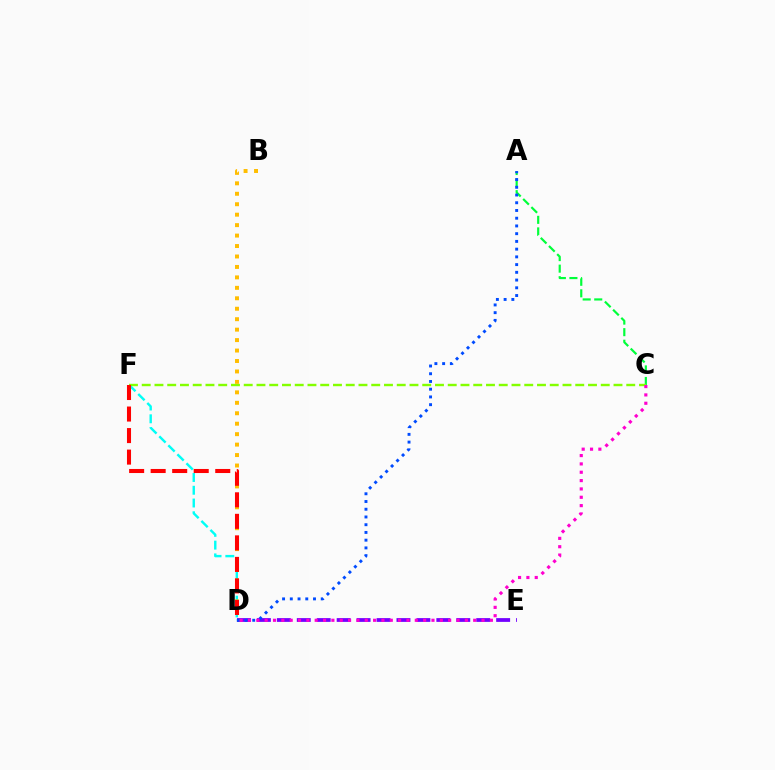{('A', 'C'): [{'color': '#00ff39', 'line_style': 'dashed', 'thickness': 1.57}], ('D', 'F'): [{'color': '#00fff6', 'line_style': 'dashed', 'thickness': 1.73}, {'color': '#ff0000', 'line_style': 'dashed', 'thickness': 2.92}], ('C', 'F'): [{'color': '#84ff00', 'line_style': 'dashed', 'thickness': 1.73}], ('D', 'E'): [{'color': '#7200ff', 'line_style': 'dashed', 'thickness': 2.71}], ('B', 'D'): [{'color': '#ffbd00', 'line_style': 'dotted', 'thickness': 2.84}], ('A', 'D'): [{'color': '#004bff', 'line_style': 'dotted', 'thickness': 2.1}], ('C', 'D'): [{'color': '#ff00cf', 'line_style': 'dotted', 'thickness': 2.27}]}